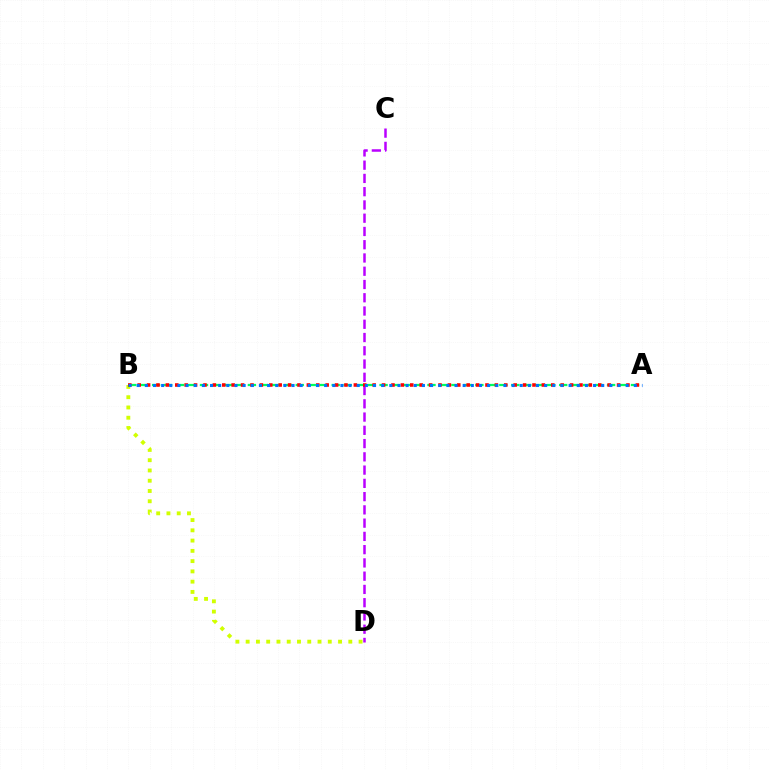{('A', 'B'): [{'color': '#00ff5c', 'line_style': 'dashed', 'thickness': 1.63}, {'color': '#ff0000', 'line_style': 'dotted', 'thickness': 2.55}, {'color': '#0074ff', 'line_style': 'dotted', 'thickness': 2.21}], ('C', 'D'): [{'color': '#b900ff', 'line_style': 'dashed', 'thickness': 1.8}], ('B', 'D'): [{'color': '#d1ff00', 'line_style': 'dotted', 'thickness': 2.79}]}